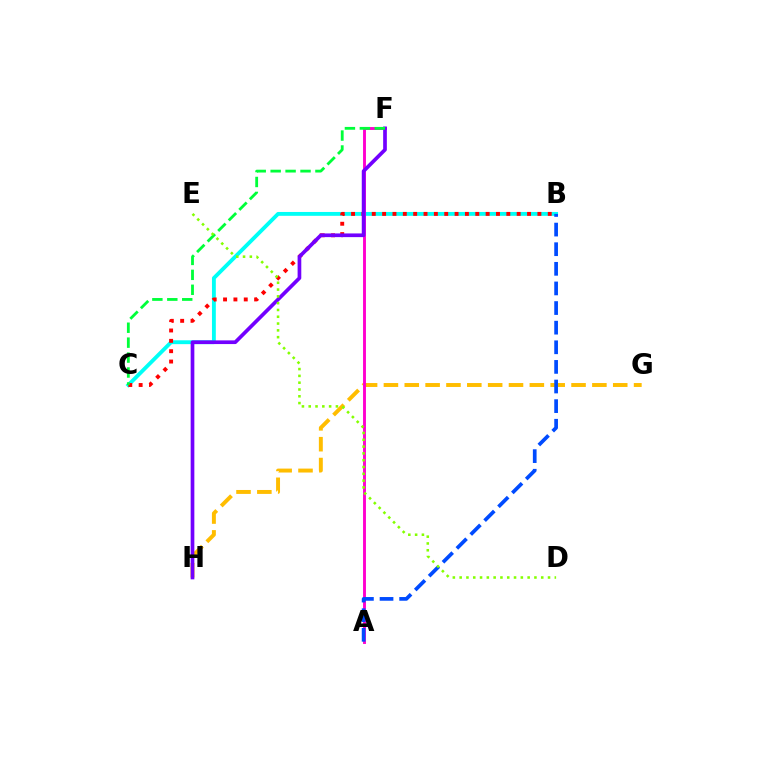{('B', 'C'): [{'color': '#00fff6', 'line_style': 'solid', 'thickness': 2.77}, {'color': '#ff0000', 'line_style': 'dotted', 'thickness': 2.81}], ('G', 'H'): [{'color': '#ffbd00', 'line_style': 'dashed', 'thickness': 2.83}], ('A', 'F'): [{'color': '#ff00cf', 'line_style': 'solid', 'thickness': 2.09}], ('F', 'H'): [{'color': '#7200ff', 'line_style': 'solid', 'thickness': 2.66}], ('C', 'F'): [{'color': '#00ff39', 'line_style': 'dashed', 'thickness': 2.03}], ('A', 'B'): [{'color': '#004bff', 'line_style': 'dashed', 'thickness': 2.66}], ('D', 'E'): [{'color': '#84ff00', 'line_style': 'dotted', 'thickness': 1.85}]}